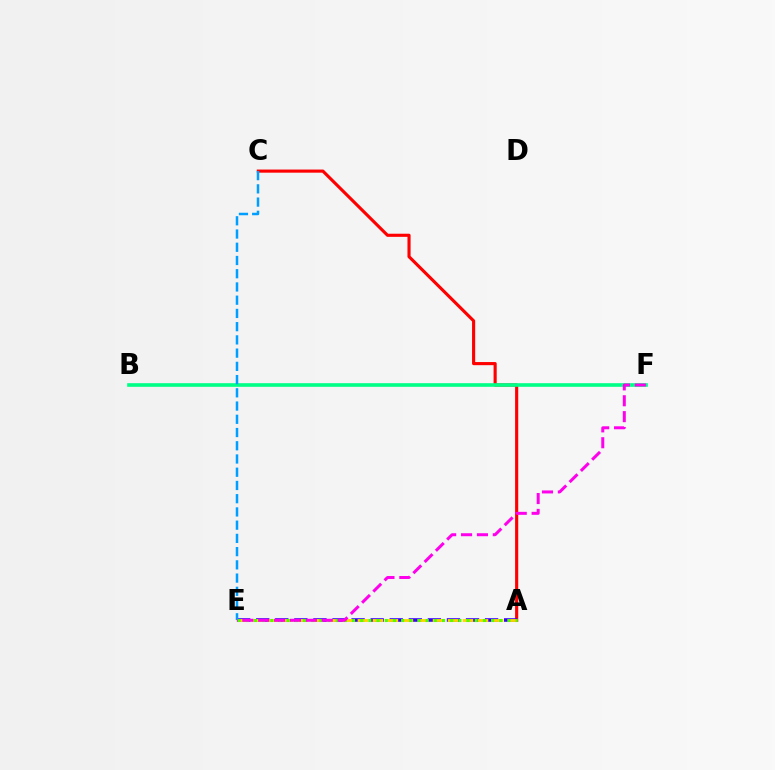{('A', 'C'): [{'color': '#ff0000', 'line_style': 'solid', 'thickness': 2.25}], ('A', 'E'): [{'color': '#3700ff', 'line_style': 'dashed', 'thickness': 2.59}, {'color': '#ffd500', 'line_style': 'dashed', 'thickness': 2.04}, {'color': '#4fff00', 'line_style': 'dotted', 'thickness': 2.22}], ('B', 'F'): [{'color': '#00ff86', 'line_style': 'solid', 'thickness': 2.62}], ('C', 'E'): [{'color': '#009eff', 'line_style': 'dashed', 'thickness': 1.8}], ('E', 'F'): [{'color': '#ff00ed', 'line_style': 'dashed', 'thickness': 2.16}]}